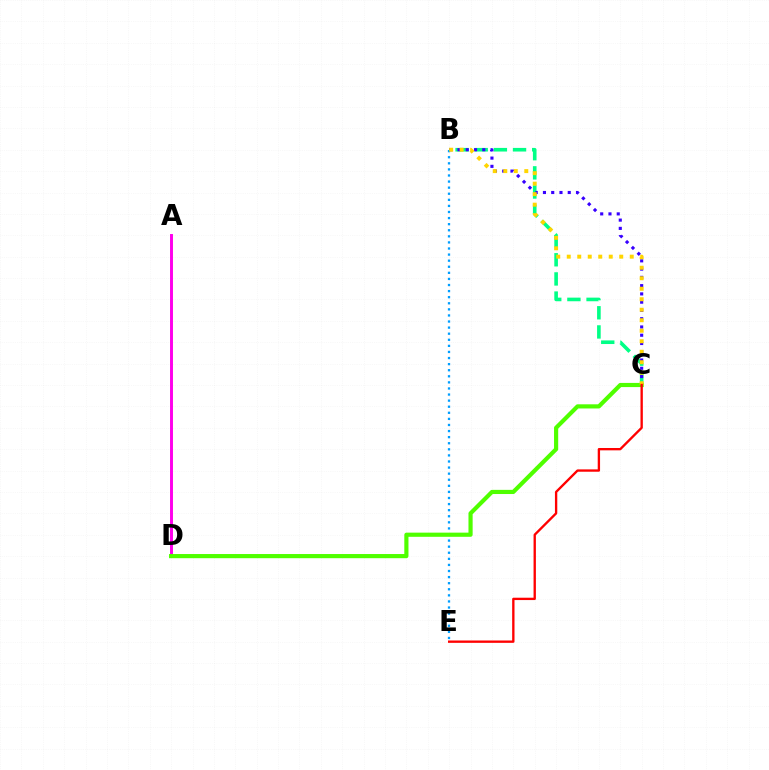{('B', 'C'): [{'color': '#00ff86', 'line_style': 'dashed', 'thickness': 2.6}, {'color': '#3700ff', 'line_style': 'dotted', 'thickness': 2.25}, {'color': '#ffd500', 'line_style': 'dotted', 'thickness': 2.85}], ('A', 'D'): [{'color': '#ff00ed', 'line_style': 'solid', 'thickness': 2.12}], ('B', 'E'): [{'color': '#009eff', 'line_style': 'dotted', 'thickness': 1.65}], ('C', 'D'): [{'color': '#4fff00', 'line_style': 'solid', 'thickness': 3.0}], ('C', 'E'): [{'color': '#ff0000', 'line_style': 'solid', 'thickness': 1.69}]}